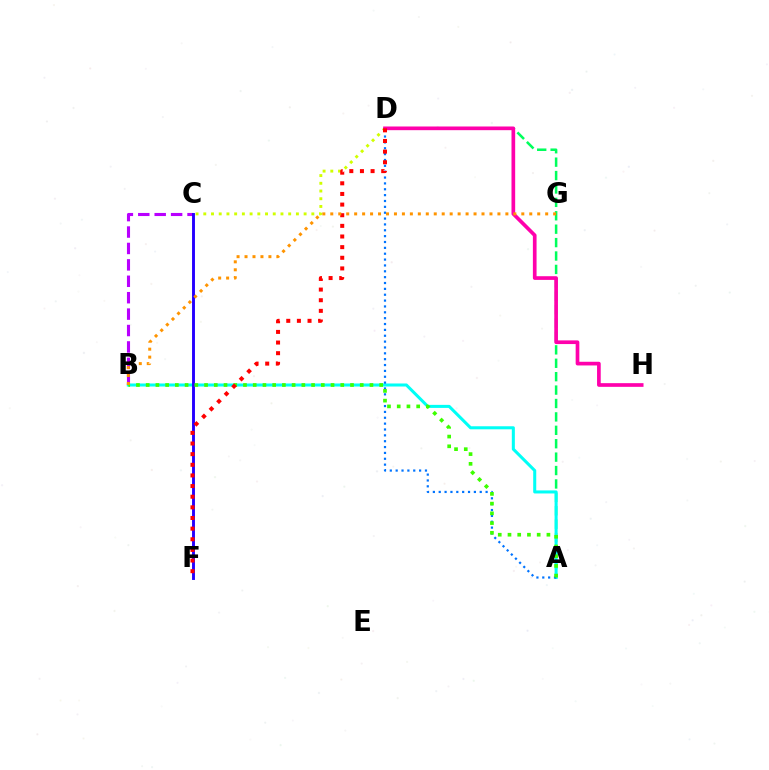{('B', 'C'): [{'color': '#b900ff', 'line_style': 'dashed', 'thickness': 2.23}], ('A', 'D'): [{'color': '#00ff5c', 'line_style': 'dashed', 'thickness': 1.82}, {'color': '#0074ff', 'line_style': 'dotted', 'thickness': 1.59}], ('A', 'B'): [{'color': '#00fff6', 'line_style': 'solid', 'thickness': 2.19}, {'color': '#3dff00', 'line_style': 'dotted', 'thickness': 2.64}], ('C', 'F'): [{'color': '#2500ff', 'line_style': 'solid', 'thickness': 2.09}], ('C', 'D'): [{'color': '#d1ff00', 'line_style': 'dotted', 'thickness': 2.1}], ('D', 'H'): [{'color': '#ff00ac', 'line_style': 'solid', 'thickness': 2.65}], ('D', 'F'): [{'color': '#ff0000', 'line_style': 'dotted', 'thickness': 2.89}], ('B', 'G'): [{'color': '#ff9400', 'line_style': 'dotted', 'thickness': 2.16}]}